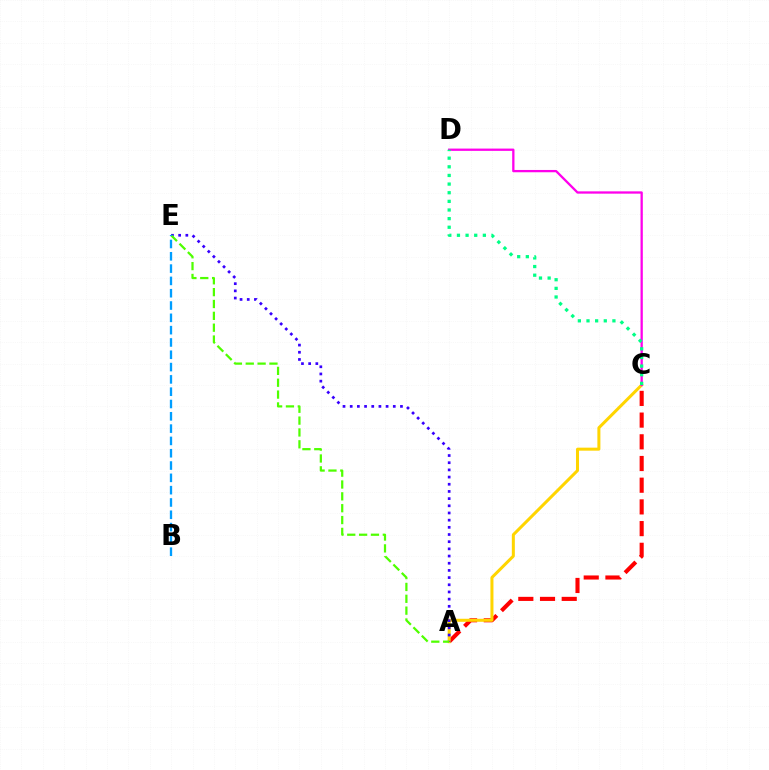{('A', 'C'): [{'color': '#ff0000', 'line_style': 'dashed', 'thickness': 2.95}, {'color': '#ffd500', 'line_style': 'solid', 'thickness': 2.17}], ('A', 'E'): [{'color': '#3700ff', 'line_style': 'dotted', 'thickness': 1.95}, {'color': '#4fff00', 'line_style': 'dashed', 'thickness': 1.61}], ('C', 'D'): [{'color': '#ff00ed', 'line_style': 'solid', 'thickness': 1.65}, {'color': '#00ff86', 'line_style': 'dotted', 'thickness': 2.35}], ('B', 'E'): [{'color': '#009eff', 'line_style': 'dashed', 'thickness': 1.67}]}